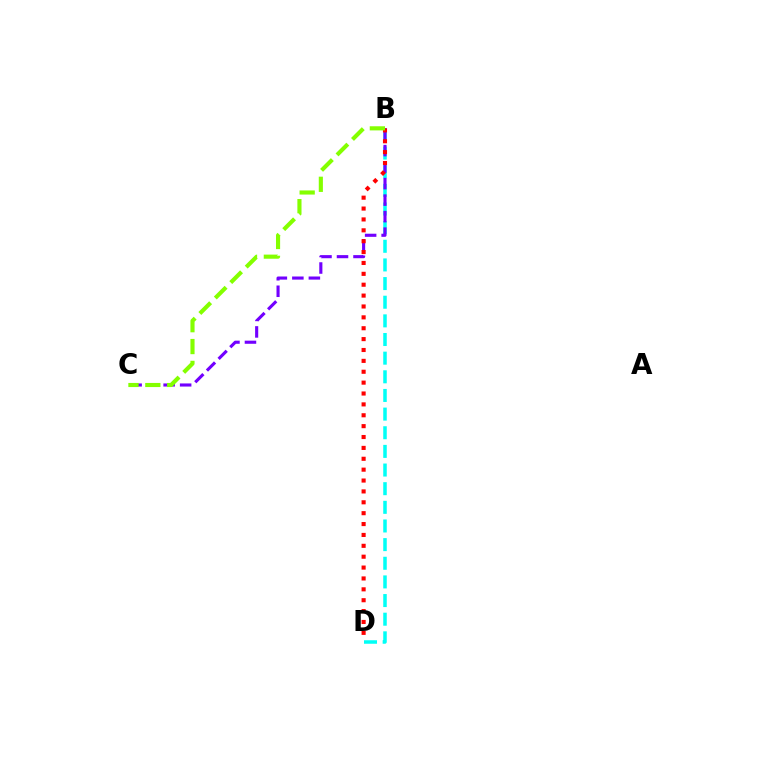{('B', 'D'): [{'color': '#00fff6', 'line_style': 'dashed', 'thickness': 2.53}, {'color': '#ff0000', 'line_style': 'dotted', 'thickness': 2.96}], ('B', 'C'): [{'color': '#7200ff', 'line_style': 'dashed', 'thickness': 2.24}, {'color': '#84ff00', 'line_style': 'dashed', 'thickness': 2.97}]}